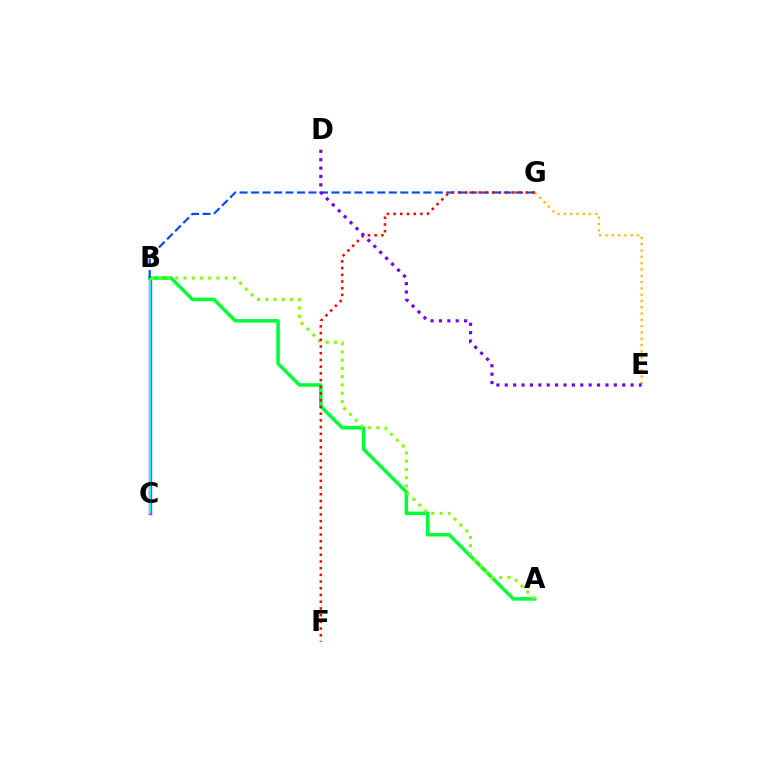{('B', 'C'): [{'color': '#ff00cf', 'line_style': 'solid', 'thickness': 2.46}, {'color': '#00fff6', 'line_style': 'solid', 'thickness': 1.57}], ('A', 'B'): [{'color': '#00ff39', 'line_style': 'solid', 'thickness': 2.53}, {'color': '#84ff00', 'line_style': 'dotted', 'thickness': 2.24}], ('E', 'G'): [{'color': '#ffbd00', 'line_style': 'dotted', 'thickness': 1.71}], ('B', 'G'): [{'color': '#004bff', 'line_style': 'dashed', 'thickness': 1.56}], ('F', 'G'): [{'color': '#ff0000', 'line_style': 'dotted', 'thickness': 1.82}], ('D', 'E'): [{'color': '#7200ff', 'line_style': 'dotted', 'thickness': 2.28}]}